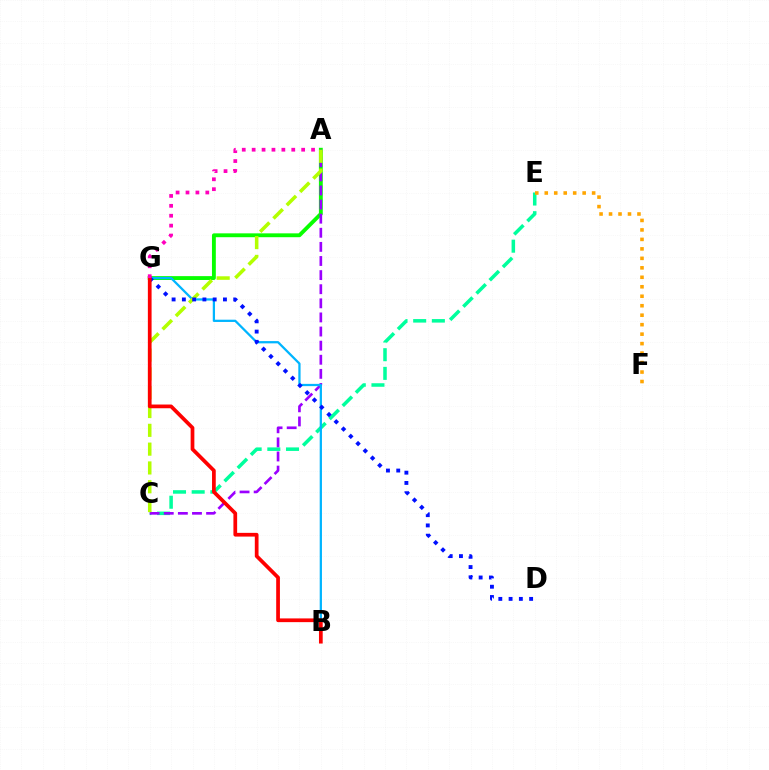{('C', 'E'): [{'color': '#00ff9d', 'line_style': 'dashed', 'thickness': 2.54}], ('A', 'G'): [{'color': '#08ff00', 'line_style': 'solid', 'thickness': 2.78}, {'color': '#ff00bd', 'line_style': 'dotted', 'thickness': 2.69}], ('A', 'C'): [{'color': '#9b00ff', 'line_style': 'dashed', 'thickness': 1.92}, {'color': '#b3ff00', 'line_style': 'dashed', 'thickness': 2.56}], ('B', 'G'): [{'color': '#00b5ff', 'line_style': 'solid', 'thickness': 1.63}, {'color': '#ff0000', 'line_style': 'solid', 'thickness': 2.68}], ('D', 'G'): [{'color': '#0010ff', 'line_style': 'dotted', 'thickness': 2.79}], ('E', 'F'): [{'color': '#ffa500', 'line_style': 'dotted', 'thickness': 2.57}]}